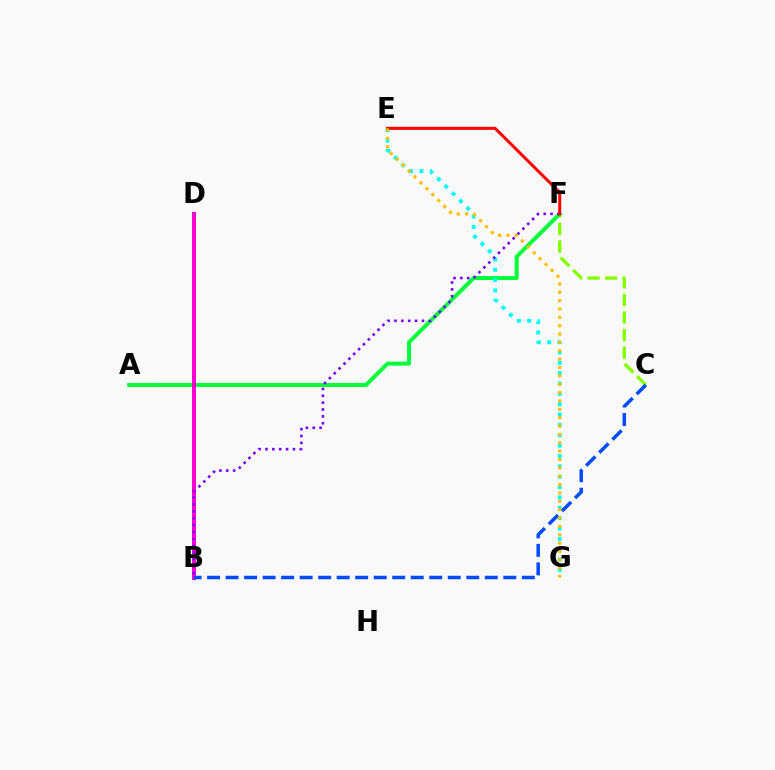{('C', 'F'): [{'color': '#84ff00', 'line_style': 'dashed', 'thickness': 2.39}], ('A', 'F'): [{'color': '#00ff39', 'line_style': 'solid', 'thickness': 2.84}], ('E', 'G'): [{'color': '#00fff6', 'line_style': 'dotted', 'thickness': 2.81}, {'color': '#ffbd00', 'line_style': 'dotted', 'thickness': 2.27}], ('B', 'D'): [{'color': '#ff00cf', 'line_style': 'solid', 'thickness': 2.87}], ('B', 'C'): [{'color': '#004bff', 'line_style': 'dashed', 'thickness': 2.52}], ('B', 'F'): [{'color': '#7200ff', 'line_style': 'dotted', 'thickness': 1.86}], ('E', 'F'): [{'color': '#ff0000', 'line_style': 'solid', 'thickness': 2.15}]}